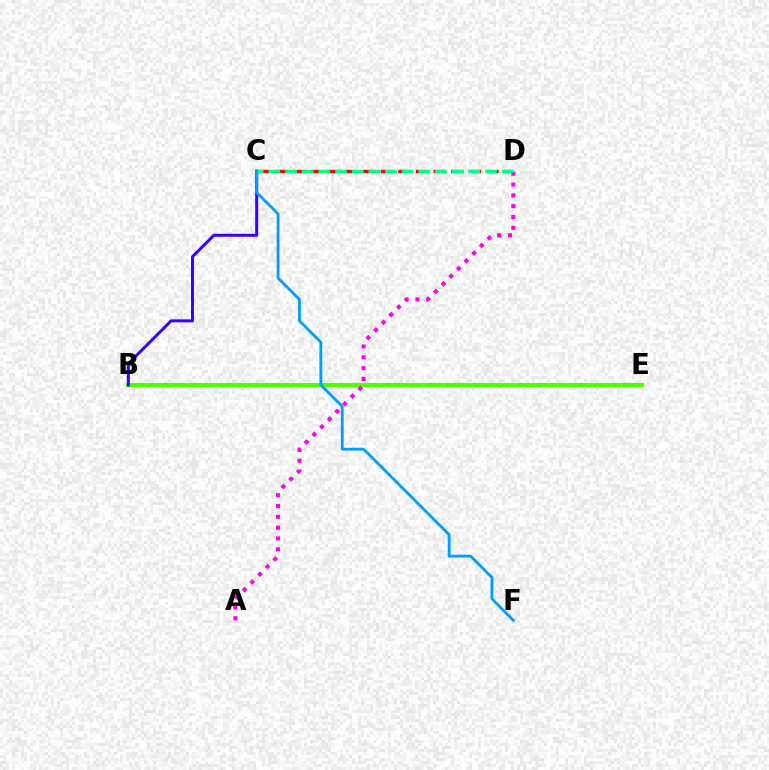{('B', 'E'): [{'color': '#ffd500', 'line_style': 'solid', 'thickness': 2.52}, {'color': '#4fff00', 'line_style': 'solid', 'thickness': 2.95}], ('A', 'D'): [{'color': '#ff00ed', 'line_style': 'dotted', 'thickness': 2.94}], ('B', 'C'): [{'color': '#3700ff', 'line_style': 'solid', 'thickness': 2.14}], ('C', 'F'): [{'color': '#009eff', 'line_style': 'solid', 'thickness': 2.02}], ('C', 'D'): [{'color': '#ff0000', 'line_style': 'dashed', 'thickness': 2.39}, {'color': '#00ff86', 'line_style': 'dashed', 'thickness': 2.26}]}